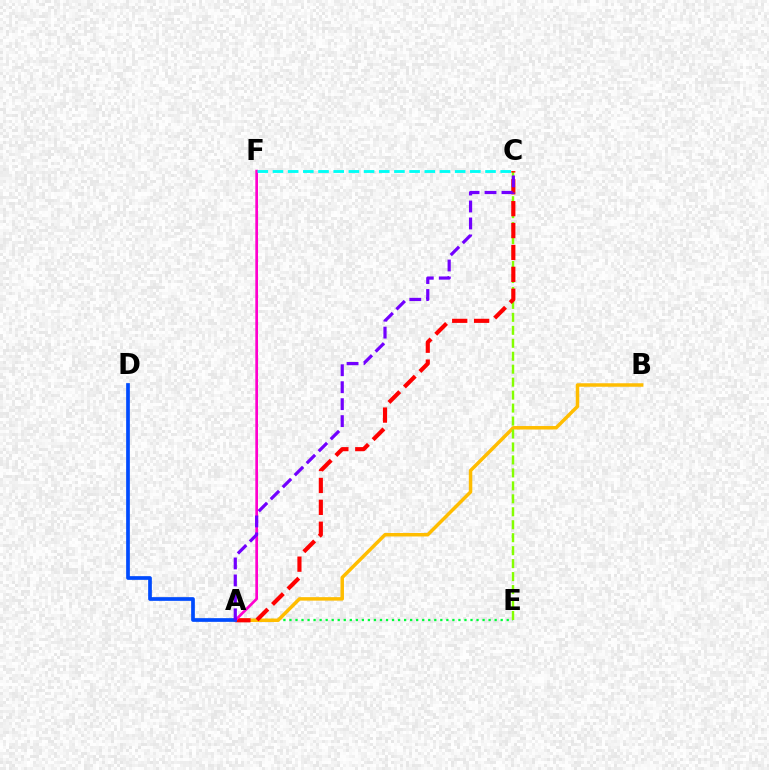{('A', 'E'): [{'color': '#00ff39', 'line_style': 'dotted', 'thickness': 1.64}], ('A', 'B'): [{'color': '#ffbd00', 'line_style': 'solid', 'thickness': 2.51}], ('C', 'E'): [{'color': '#84ff00', 'line_style': 'dashed', 'thickness': 1.76}], ('A', 'C'): [{'color': '#ff0000', 'line_style': 'dashed', 'thickness': 2.97}, {'color': '#7200ff', 'line_style': 'dashed', 'thickness': 2.3}], ('A', 'F'): [{'color': '#ff00cf', 'line_style': 'solid', 'thickness': 1.95}], ('A', 'D'): [{'color': '#004bff', 'line_style': 'solid', 'thickness': 2.66}], ('C', 'F'): [{'color': '#00fff6', 'line_style': 'dashed', 'thickness': 2.06}]}